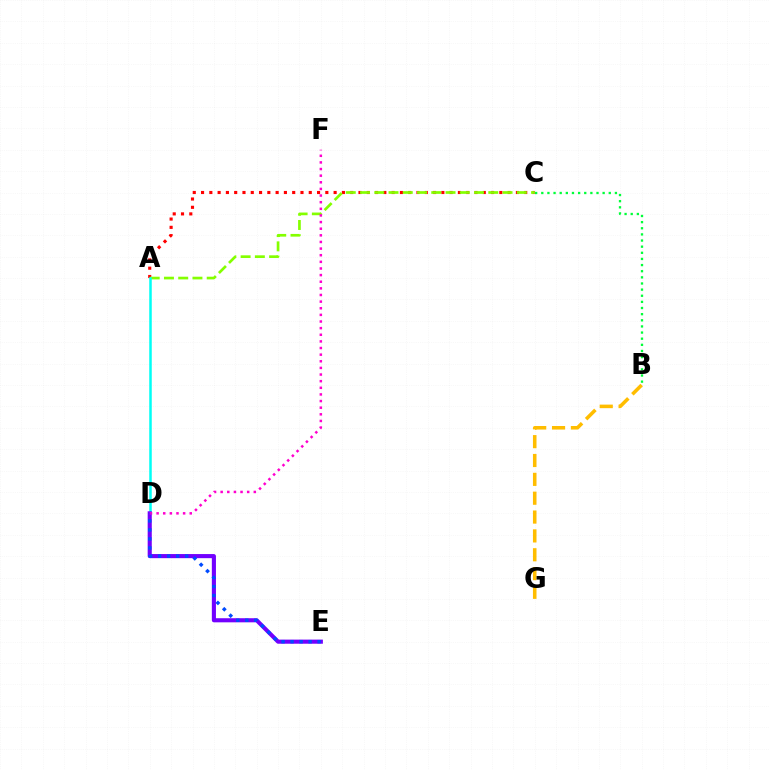{('A', 'C'): [{'color': '#ff0000', 'line_style': 'dotted', 'thickness': 2.25}, {'color': '#84ff00', 'line_style': 'dashed', 'thickness': 1.94}], ('B', 'G'): [{'color': '#ffbd00', 'line_style': 'dashed', 'thickness': 2.56}], ('A', 'D'): [{'color': '#00fff6', 'line_style': 'solid', 'thickness': 1.81}], ('D', 'E'): [{'color': '#7200ff', 'line_style': 'solid', 'thickness': 2.95}, {'color': '#004bff', 'line_style': 'dotted', 'thickness': 2.45}], ('D', 'F'): [{'color': '#ff00cf', 'line_style': 'dotted', 'thickness': 1.8}], ('B', 'C'): [{'color': '#00ff39', 'line_style': 'dotted', 'thickness': 1.67}]}